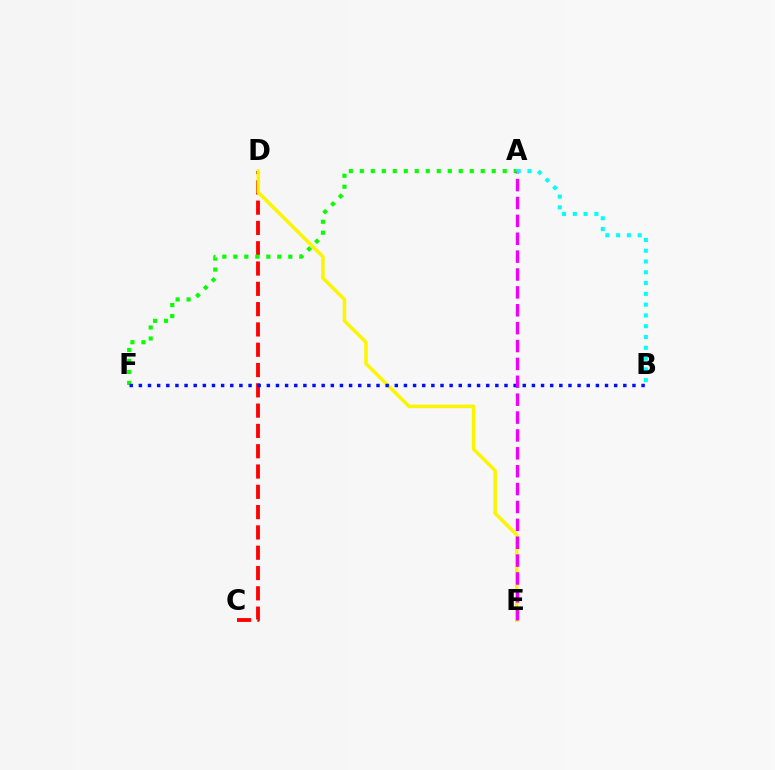{('C', 'D'): [{'color': '#ff0000', 'line_style': 'dashed', 'thickness': 2.76}], ('A', 'F'): [{'color': '#08ff00', 'line_style': 'dotted', 'thickness': 2.99}], ('D', 'E'): [{'color': '#fcf500', 'line_style': 'solid', 'thickness': 2.52}], ('B', 'F'): [{'color': '#0010ff', 'line_style': 'dotted', 'thickness': 2.48}], ('A', 'E'): [{'color': '#ee00ff', 'line_style': 'dashed', 'thickness': 2.43}], ('A', 'B'): [{'color': '#00fff6', 'line_style': 'dotted', 'thickness': 2.93}]}